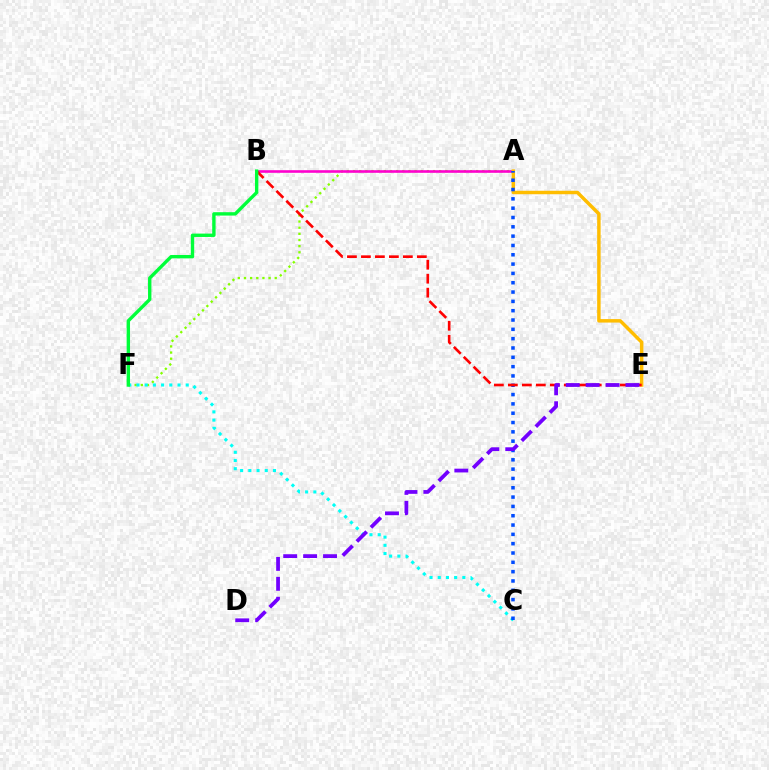{('A', 'F'): [{'color': '#84ff00', 'line_style': 'dotted', 'thickness': 1.67}], ('C', 'F'): [{'color': '#00fff6', 'line_style': 'dotted', 'thickness': 2.23}], ('A', 'B'): [{'color': '#ff00cf', 'line_style': 'solid', 'thickness': 1.88}], ('A', 'E'): [{'color': '#ffbd00', 'line_style': 'solid', 'thickness': 2.5}], ('A', 'C'): [{'color': '#004bff', 'line_style': 'dotted', 'thickness': 2.53}], ('B', 'E'): [{'color': '#ff0000', 'line_style': 'dashed', 'thickness': 1.9}], ('D', 'E'): [{'color': '#7200ff', 'line_style': 'dashed', 'thickness': 2.71}], ('B', 'F'): [{'color': '#00ff39', 'line_style': 'solid', 'thickness': 2.43}]}